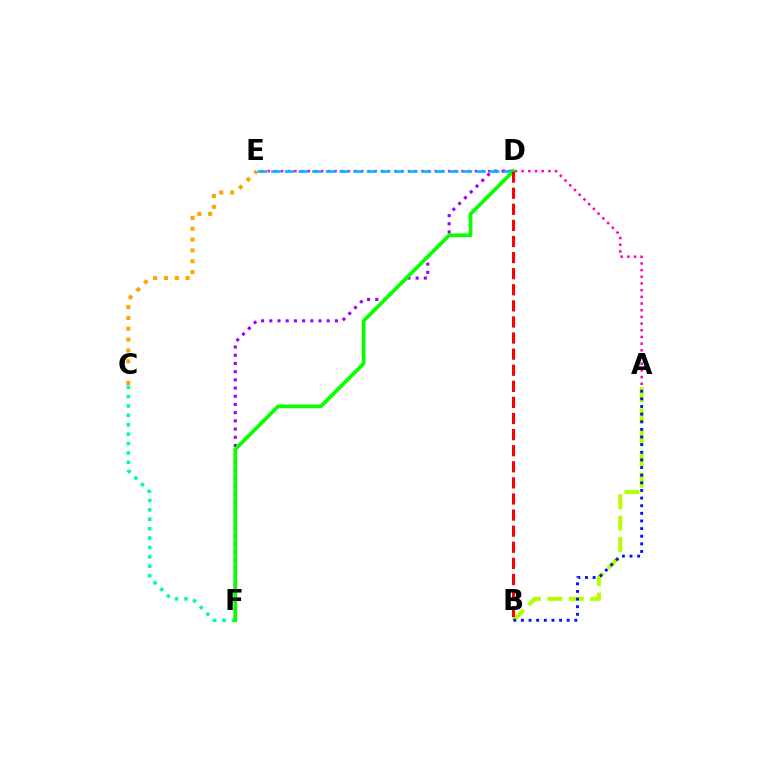{('C', 'E'): [{'color': '#ffa500', 'line_style': 'dotted', 'thickness': 2.94}], ('C', 'F'): [{'color': '#00ff9d', 'line_style': 'dotted', 'thickness': 2.55}], ('A', 'B'): [{'color': '#b3ff00', 'line_style': 'dashed', 'thickness': 2.91}, {'color': '#0010ff', 'line_style': 'dotted', 'thickness': 2.07}], ('D', 'F'): [{'color': '#9b00ff', 'line_style': 'dotted', 'thickness': 2.23}, {'color': '#08ff00', 'line_style': 'solid', 'thickness': 2.67}], ('A', 'E'): [{'color': '#ff00bd', 'line_style': 'dotted', 'thickness': 1.82}], ('D', 'E'): [{'color': '#00b5ff', 'line_style': 'dashed', 'thickness': 1.86}], ('B', 'D'): [{'color': '#ff0000', 'line_style': 'dashed', 'thickness': 2.19}]}